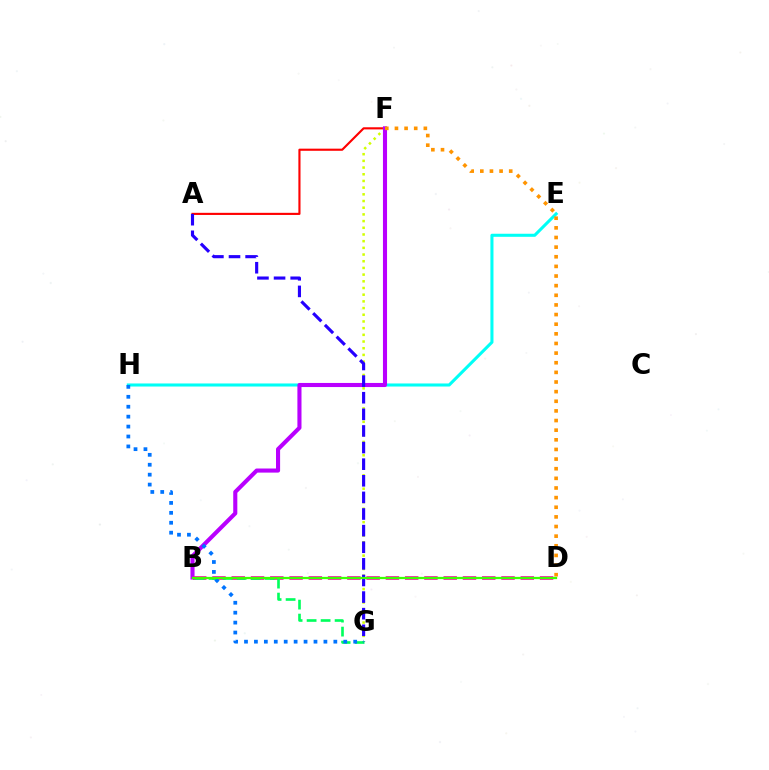{('E', 'H'): [{'color': '#00fff6', 'line_style': 'solid', 'thickness': 2.2}], ('A', 'F'): [{'color': '#ff0000', 'line_style': 'solid', 'thickness': 1.53}], ('F', 'G'): [{'color': '#d1ff00', 'line_style': 'dotted', 'thickness': 1.82}], ('B', 'F'): [{'color': '#b900ff', 'line_style': 'solid', 'thickness': 2.95}], ('A', 'G'): [{'color': '#2500ff', 'line_style': 'dashed', 'thickness': 2.26}], ('B', 'D'): [{'color': '#ff00ac', 'line_style': 'dashed', 'thickness': 2.62}, {'color': '#3dff00', 'line_style': 'solid', 'thickness': 1.62}], ('B', 'G'): [{'color': '#00ff5c', 'line_style': 'dashed', 'thickness': 1.9}], ('G', 'H'): [{'color': '#0074ff', 'line_style': 'dotted', 'thickness': 2.7}], ('D', 'F'): [{'color': '#ff9400', 'line_style': 'dotted', 'thickness': 2.62}]}